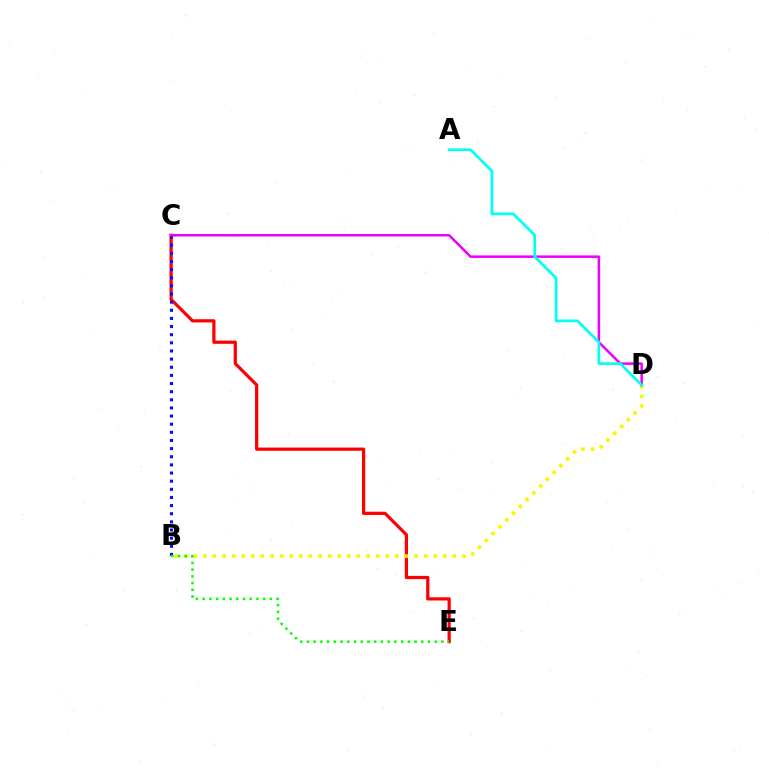{('C', 'E'): [{'color': '#ff0000', 'line_style': 'solid', 'thickness': 2.32}], ('B', 'D'): [{'color': '#fcf500', 'line_style': 'dotted', 'thickness': 2.61}], ('B', 'C'): [{'color': '#0010ff', 'line_style': 'dotted', 'thickness': 2.21}], ('B', 'E'): [{'color': '#08ff00', 'line_style': 'dotted', 'thickness': 1.83}], ('C', 'D'): [{'color': '#ee00ff', 'line_style': 'solid', 'thickness': 1.81}], ('A', 'D'): [{'color': '#00fff6', 'line_style': 'solid', 'thickness': 1.95}]}